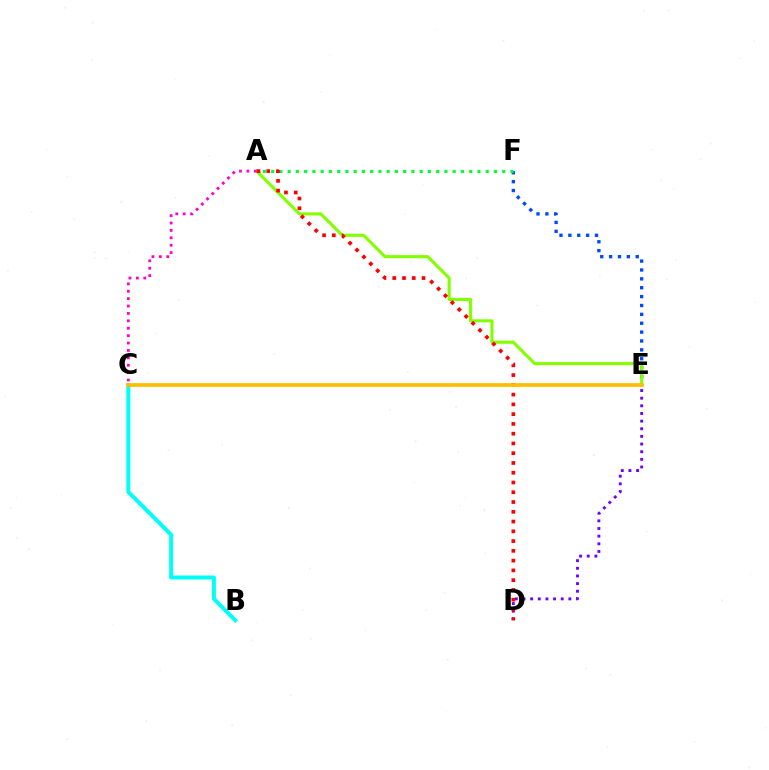{('E', 'F'): [{'color': '#004bff', 'line_style': 'dotted', 'thickness': 2.41}], ('A', 'F'): [{'color': '#00ff39', 'line_style': 'dotted', 'thickness': 2.24}], ('D', 'E'): [{'color': '#7200ff', 'line_style': 'dotted', 'thickness': 2.08}], ('A', 'E'): [{'color': '#84ff00', 'line_style': 'solid', 'thickness': 2.23}], ('B', 'C'): [{'color': '#00fff6', 'line_style': 'solid', 'thickness': 2.86}], ('A', 'D'): [{'color': '#ff0000', 'line_style': 'dotted', 'thickness': 2.65}], ('A', 'C'): [{'color': '#ff00cf', 'line_style': 'dotted', 'thickness': 2.01}], ('C', 'E'): [{'color': '#ffbd00', 'line_style': 'solid', 'thickness': 2.66}]}